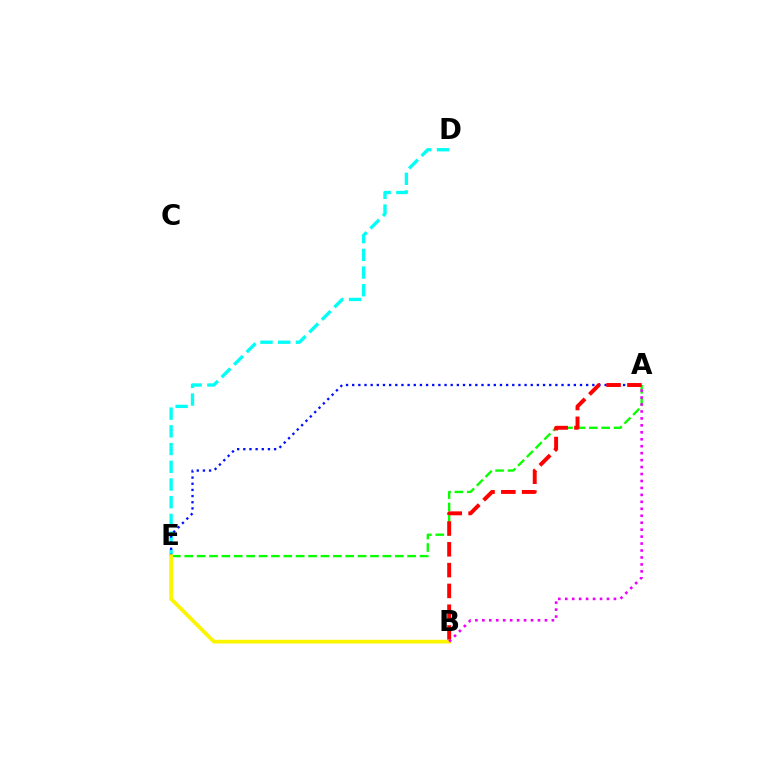{('A', 'E'): [{'color': '#08ff00', 'line_style': 'dashed', 'thickness': 1.68}, {'color': '#0010ff', 'line_style': 'dotted', 'thickness': 1.67}], ('D', 'E'): [{'color': '#00fff6', 'line_style': 'dashed', 'thickness': 2.41}], ('A', 'B'): [{'color': '#ff0000', 'line_style': 'dashed', 'thickness': 2.83}, {'color': '#ee00ff', 'line_style': 'dotted', 'thickness': 1.89}], ('B', 'E'): [{'color': '#fcf500', 'line_style': 'solid', 'thickness': 2.68}]}